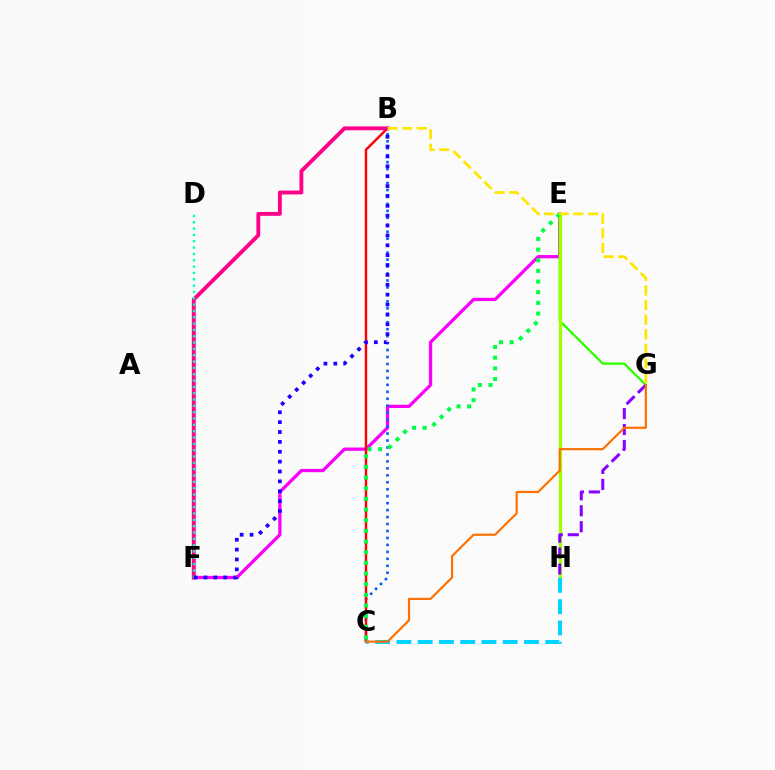{('E', 'F'): [{'color': '#fa00f9', 'line_style': 'solid', 'thickness': 2.35}], ('B', 'C'): [{'color': '#005dff', 'line_style': 'dotted', 'thickness': 1.89}, {'color': '#ff0000', 'line_style': 'solid', 'thickness': 1.74}], ('E', 'G'): [{'color': '#31ff00', 'line_style': 'solid', 'thickness': 1.67}], ('B', 'F'): [{'color': '#ff0088', 'line_style': 'solid', 'thickness': 2.78}, {'color': '#1900ff', 'line_style': 'dotted', 'thickness': 2.68}], ('E', 'H'): [{'color': '#a2ff00', 'line_style': 'solid', 'thickness': 2.32}], ('D', 'F'): [{'color': '#00ffbb', 'line_style': 'dotted', 'thickness': 1.72}], ('C', 'H'): [{'color': '#00d3ff', 'line_style': 'dashed', 'thickness': 2.89}], ('C', 'E'): [{'color': '#00ff45', 'line_style': 'dotted', 'thickness': 2.9}], ('G', 'H'): [{'color': '#8a00ff', 'line_style': 'dashed', 'thickness': 2.17}], ('B', 'G'): [{'color': '#ffe600', 'line_style': 'dashed', 'thickness': 1.98}], ('C', 'G'): [{'color': '#ff7000', 'line_style': 'solid', 'thickness': 1.57}]}